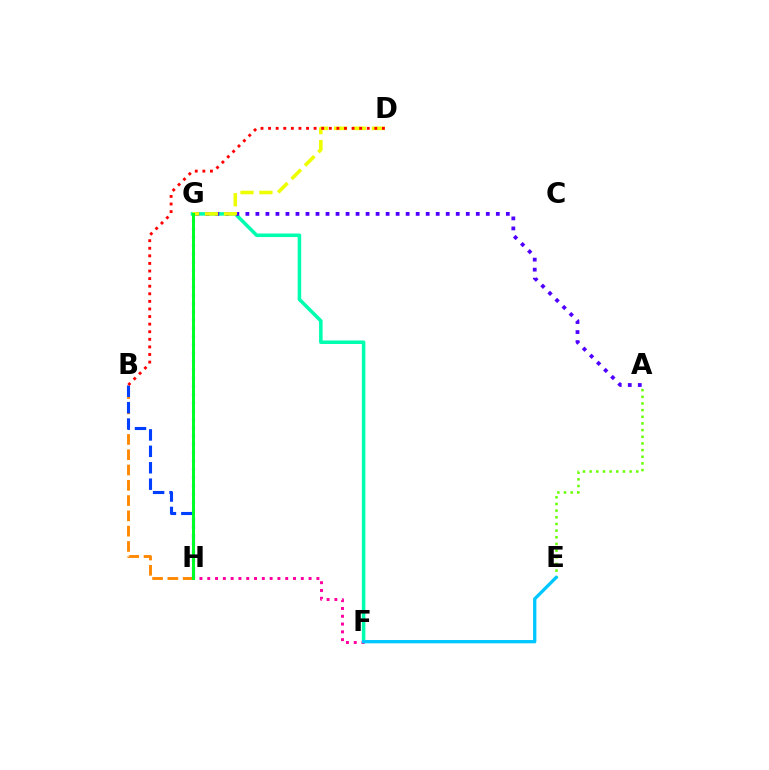{('G', 'H'): [{'color': '#d600ff', 'line_style': 'dotted', 'thickness': 2.25}, {'color': '#00ff27', 'line_style': 'solid', 'thickness': 2.16}], ('F', 'G'): [{'color': '#00ffaf', 'line_style': 'solid', 'thickness': 2.55}], ('A', 'G'): [{'color': '#4f00ff', 'line_style': 'dotted', 'thickness': 2.72}], ('F', 'H'): [{'color': '#ff00a0', 'line_style': 'dotted', 'thickness': 2.12}], ('B', 'H'): [{'color': '#ff8800', 'line_style': 'dashed', 'thickness': 2.08}, {'color': '#003fff', 'line_style': 'dashed', 'thickness': 2.23}], ('D', 'G'): [{'color': '#eeff00', 'line_style': 'dashed', 'thickness': 2.57}], ('A', 'E'): [{'color': '#66ff00', 'line_style': 'dotted', 'thickness': 1.81}], ('B', 'D'): [{'color': '#ff0000', 'line_style': 'dotted', 'thickness': 2.06}], ('E', 'F'): [{'color': '#00c7ff', 'line_style': 'solid', 'thickness': 2.37}]}